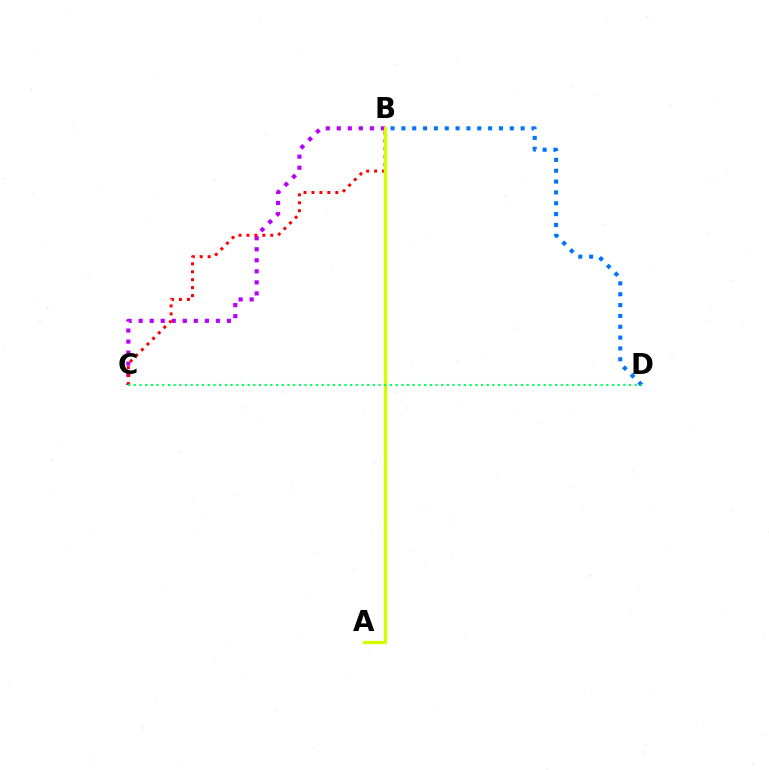{('B', 'C'): [{'color': '#b900ff', 'line_style': 'dotted', 'thickness': 3.0}, {'color': '#ff0000', 'line_style': 'dotted', 'thickness': 2.16}], ('B', 'D'): [{'color': '#0074ff', 'line_style': 'dotted', 'thickness': 2.95}], ('A', 'B'): [{'color': '#d1ff00', 'line_style': 'solid', 'thickness': 2.39}], ('C', 'D'): [{'color': '#00ff5c', 'line_style': 'dotted', 'thickness': 1.55}]}